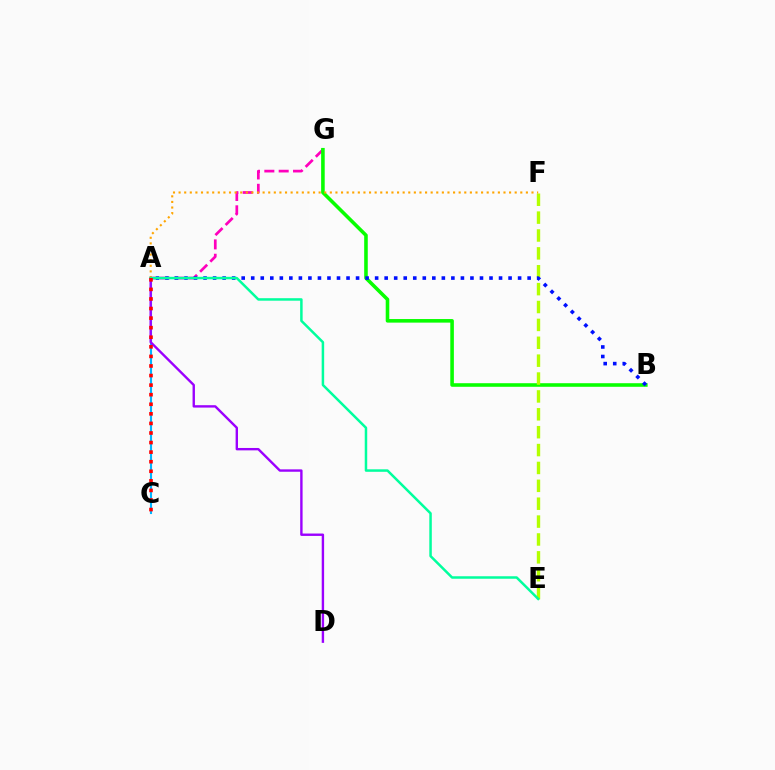{('A', 'G'): [{'color': '#ff00bd', 'line_style': 'dashed', 'thickness': 1.95}], ('B', 'G'): [{'color': '#08ff00', 'line_style': 'solid', 'thickness': 2.58}], ('A', 'C'): [{'color': '#00b5ff', 'line_style': 'solid', 'thickness': 1.53}, {'color': '#ff0000', 'line_style': 'dotted', 'thickness': 2.6}], ('A', 'D'): [{'color': '#9b00ff', 'line_style': 'solid', 'thickness': 1.72}], ('E', 'F'): [{'color': '#b3ff00', 'line_style': 'dashed', 'thickness': 2.43}], ('A', 'B'): [{'color': '#0010ff', 'line_style': 'dotted', 'thickness': 2.59}], ('A', 'F'): [{'color': '#ffa500', 'line_style': 'dotted', 'thickness': 1.52}], ('A', 'E'): [{'color': '#00ff9d', 'line_style': 'solid', 'thickness': 1.8}]}